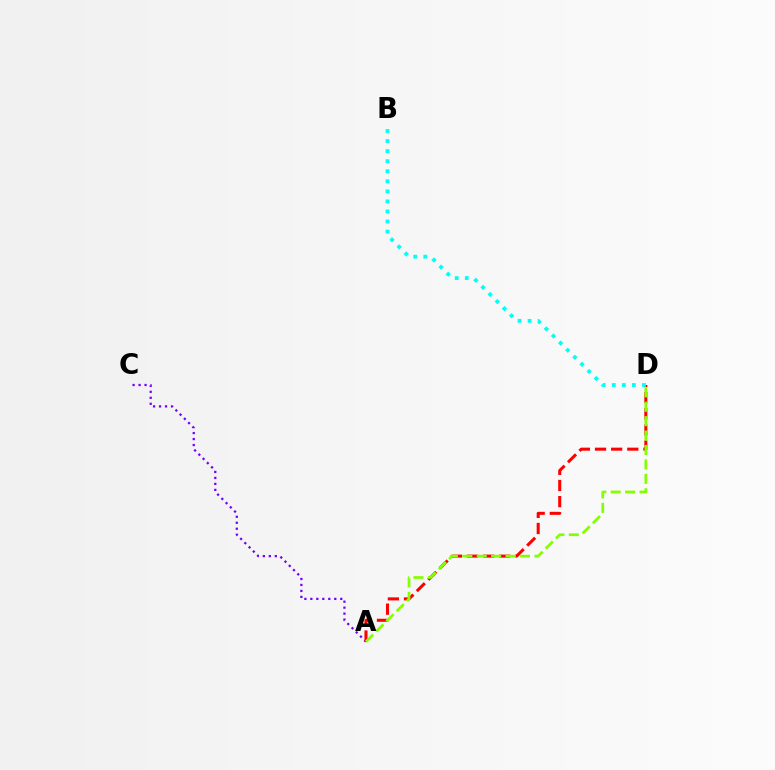{('A', 'C'): [{'color': '#7200ff', 'line_style': 'dotted', 'thickness': 1.62}], ('A', 'D'): [{'color': '#ff0000', 'line_style': 'dashed', 'thickness': 2.19}, {'color': '#84ff00', 'line_style': 'dashed', 'thickness': 1.96}], ('B', 'D'): [{'color': '#00fff6', 'line_style': 'dotted', 'thickness': 2.73}]}